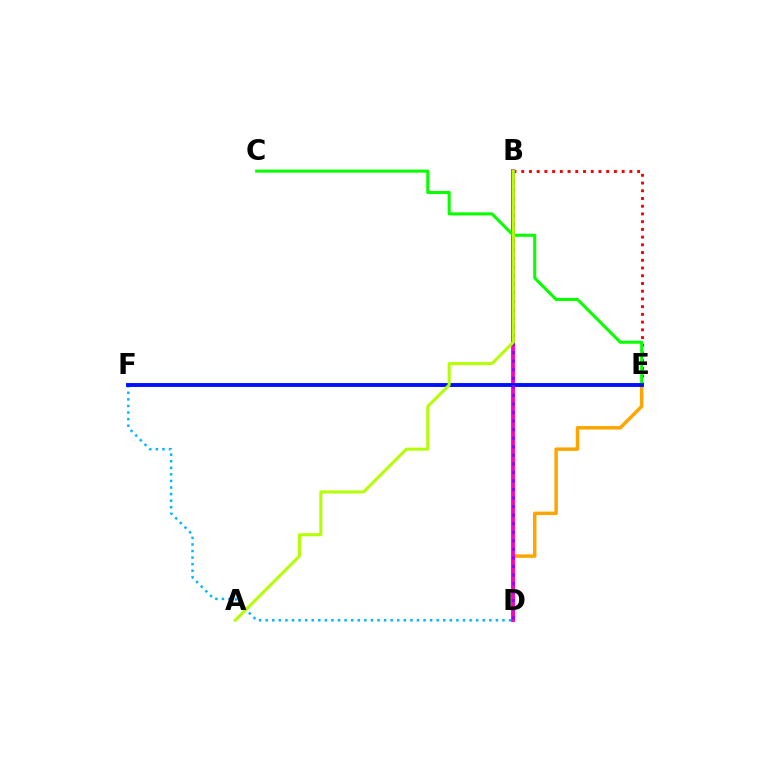{('D', 'E'): [{'color': '#ffa500', 'line_style': 'solid', 'thickness': 2.49}], ('B', 'E'): [{'color': '#ff0000', 'line_style': 'dotted', 'thickness': 2.1}], ('B', 'D'): [{'color': '#ff00bd', 'line_style': 'solid', 'thickness': 2.77}, {'color': '#9b00ff', 'line_style': 'dotted', 'thickness': 2.32}], ('E', 'F'): [{'color': '#00ff9d', 'line_style': 'solid', 'thickness': 1.62}, {'color': '#0010ff', 'line_style': 'solid', 'thickness': 2.81}], ('C', 'E'): [{'color': '#08ff00', 'line_style': 'solid', 'thickness': 2.19}], ('D', 'F'): [{'color': '#00b5ff', 'line_style': 'dotted', 'thickness': 1.79}], ('A', 'B'): [{'color': '#b3ff00', 'line_style': 'solid', 'thickness': 2.18}]}